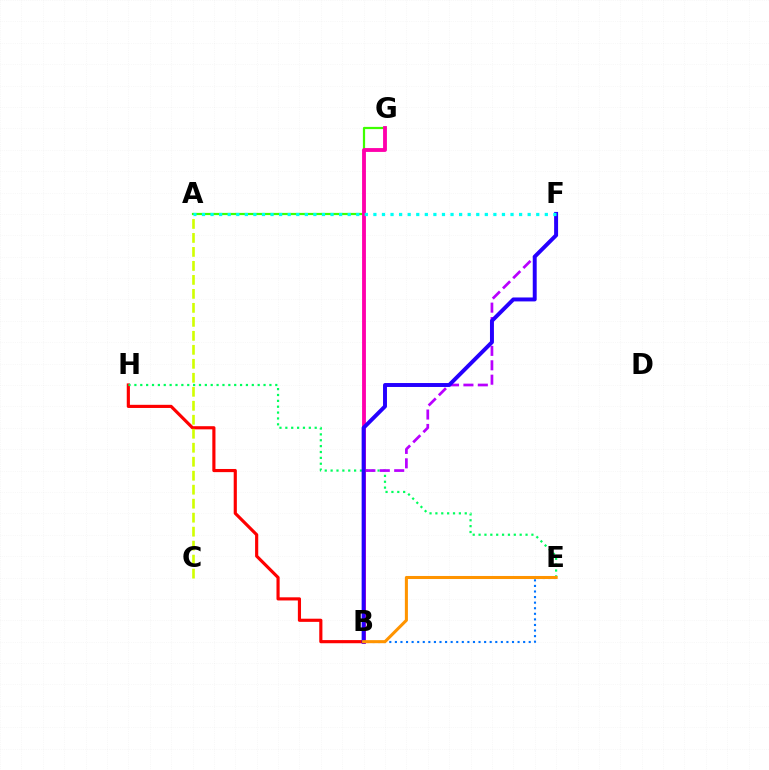{('B', 'H'): [{'color': '#ff0000', 'line_style': 'solid', 'thickness': 2.27}], ('A', 'C'): [{'color': '#d1ff00', 'line_style': 'dashed', 'thickness': 1.9}], ('B', 'E'): [{'color': '#0074ff', 'line_style': 'dotted', 'thickness': 1.52}, {'color': '#ff9400', 'line_style': 'solid', 'thickness': 2.19}], ('A', 'G'): [{'color': '#3dff00', 'line_style': 'solid', 'thickness': 1.6}], ('E', 'H'): [{'color': '#00ff5c', 'line_style': 'dotted', 'thickness': 1.59}], ('B', 'F'): [{'color': '#b900ff', 'line_style': 'dashed', 'thickness': 1.96}, {'color': '#2500ff', 'line_style': 'solid', 'thickness': 2.84}], ('B', 'G'): [{'color': '#ff00ac', 'line_style': 'solid', 'thickness': 2.77}], ('A', 'F'): [{'color': '#00fff6', 'line_style': 'dotted', 'thickness': 2.33}]}